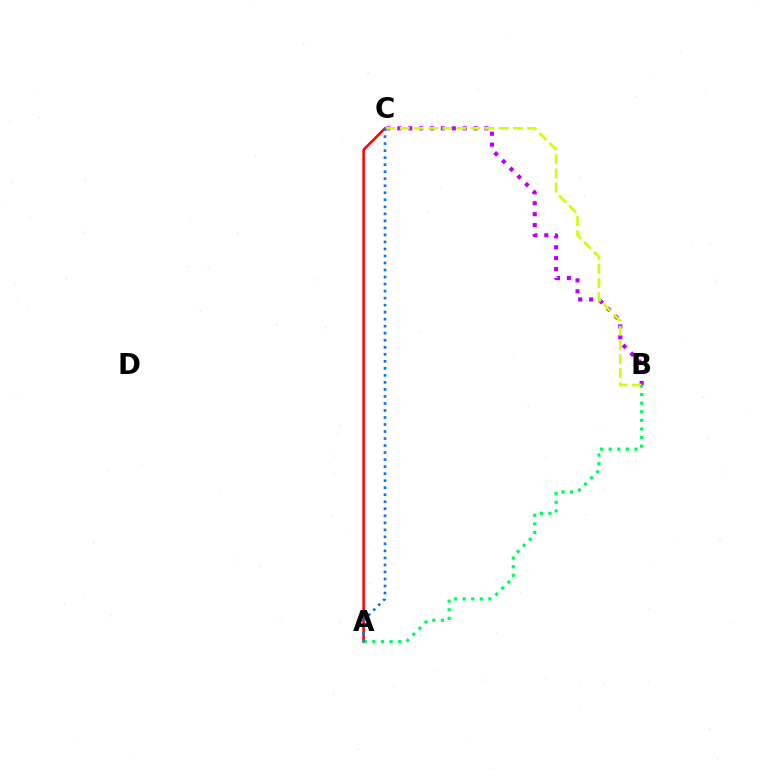{('A', 'C'): [{'color': '#ff0000', 'line_style': 'solid', 'thickness': 1.84}, {'color': '#0074ff', 'line_style': 'dotted', 'thickness': 1.91}], ('B', 'C'): [{'color': '#b900ff', 'line_style': 'dotted', 'thickness': 2.96}, {'color': '#d1ff00', 'line_style': 'dashed', 'thickness': 1.92}], ('A', 'B'): [{'color': '#00ff5c', 'line_style': 'dotted', 'thickness': 2.34}]}